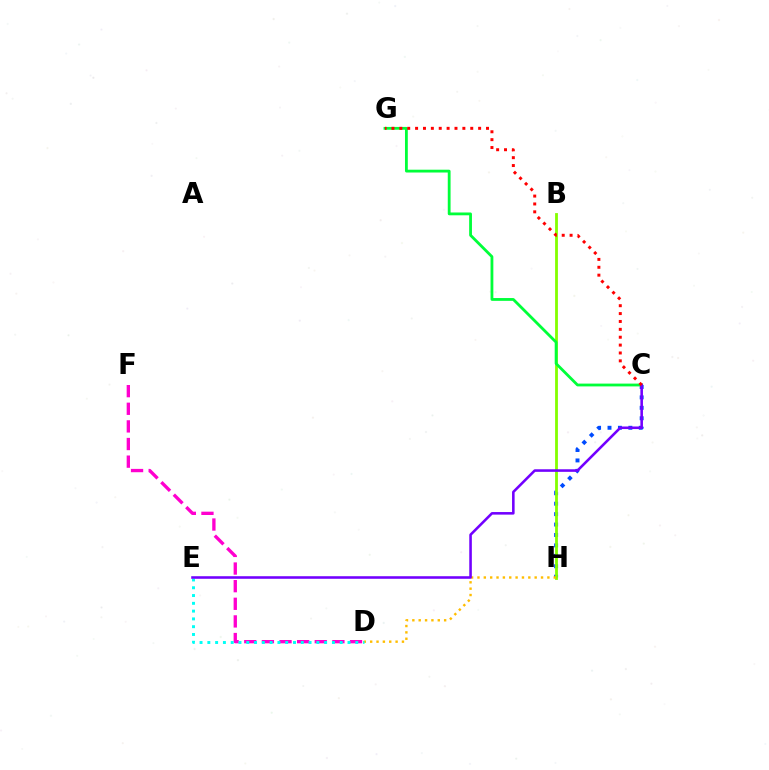{('D', 'F'): [{'color': '#ff00cf', 'line_style': 'dashed', 'thickness': 2.39}], ('C', 'H'): [{'color': '#004bff', 'line_style': 'dotted', 'thickness': 2.83}], ('B', 'H'): [{'color': '#84ff00', 'line_style': 'solid', 'thickness': 2.02}], ('D', 'H'): [{'color': '#ffbd00', 'line_style': 'dotted', 'thickness': 1.73}], ('D', 'E'): [{'color': '#00fff6', 'line_style': 'dotted', 'thickness': 2.12}], ('C', 'G'): [{'color': '#00ff39', 'line_style': 'solid', 'thickness': 2.02}, {'color': '#ff0000', 'line_style': 'dotted', 'thickness': 2.14}], ('C', 'E'): [{'color': '#7200ff', 'line_style': 'solid', 'thickness': 1.85}]}